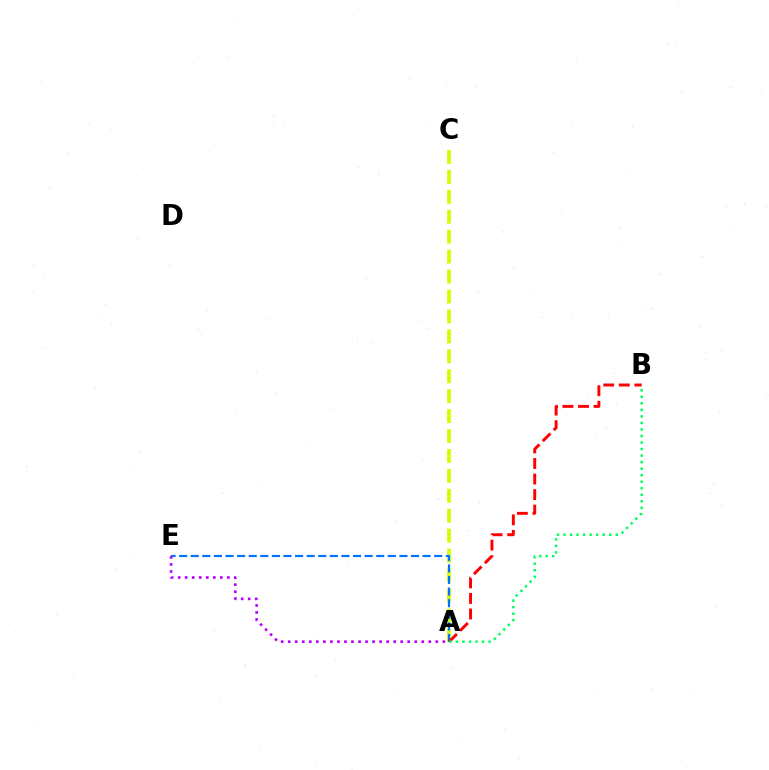{('A', 'C'): [{'color': '#d1ff00', 'line_style': 'dashed', 'thickness': 2.71}], ('A', 'E'): [{'color': '#0074ff', 'line_style': 'dashed', 'thickness': 1.58}, {'color': '#b900ff', 'line_style': 'dotted', 'thickness': 1.91}], ('A', 'B'): [{'color': '#ff0000', 'line_style': 'dashed', 'thickness': 2.11}, {'color': '#00ff5c', 'line_style': 'dotted', 'thickness': 1.78}]}